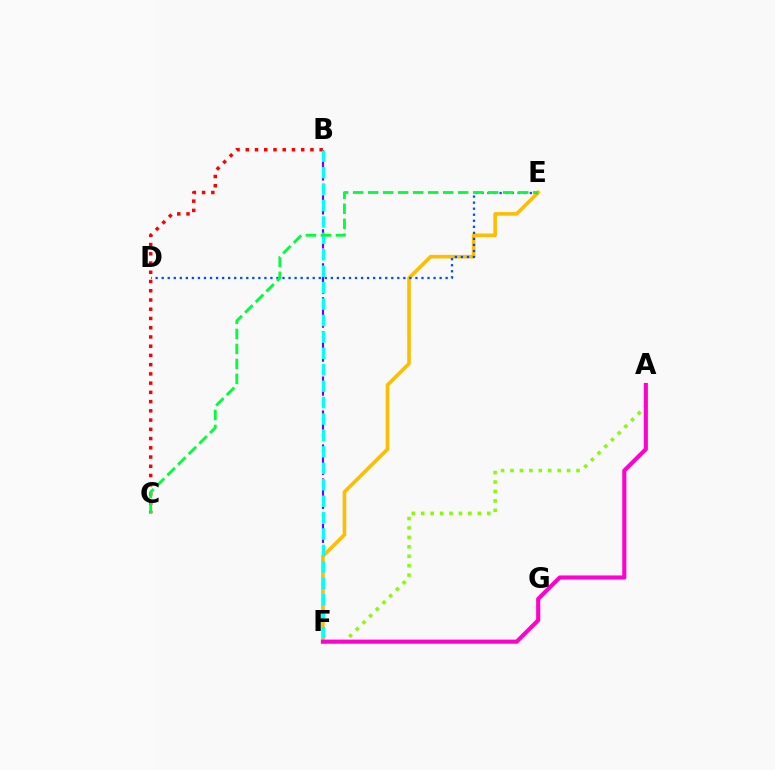{('B', 'F'): [{'color': '#7200ff', 'line_style': 'dashed', 'thickness': 1.54}, {'color': '#00fff6', 'line_style': 'dashed', 'thickness': 2.23}], ('E', 'F'): [{'color': '#ffbd00', 'line_style': 'solid', 'thickness': 2.58}], ('B', 'C'): [{'color': '#ff0000', 'line_style': 'dotted', 'thickness': 2.51}], ('D', 'E'): [{'color': '#004bff', 'line_style': 'dotted', 'thickness': 1.64}], ('A', 'F'): [{'color': '#84ff00', 'line_style': 'dotted', 'thickness': 2.56}, {'color': '#ff00cf', 'line_style': 'solid', 'thickness': 2.95}], ('C', 'E'): [{'color': '#00ff39', 'line_style': 'dashed', 'thickness': 2.04}]}